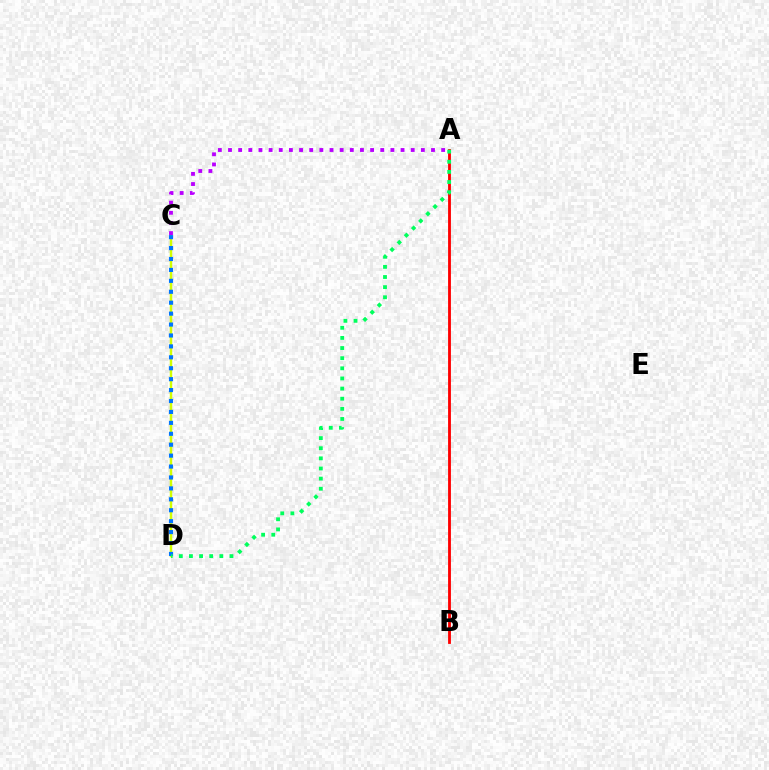{('C', 'D'): [{'color': '#d1ff00', 'line_style': 'solid', 'thickness': 1.78}, {'color': '#0074ff', 'line_style': 'dotted', 'thickness': 2.97}], ('A', 'C'): [{'color': '#b900ff', 'line_style': 'dotted', 'thickness': 2.76}], ('A', 'B'): [{'color': '#ff0000', 'line_style': 'solid', 'thickness': 2.04}], ('A', 'D'): [{'color': '#00ff5c', 'line_style': 'dotted', 'thickness': 2.75}]}